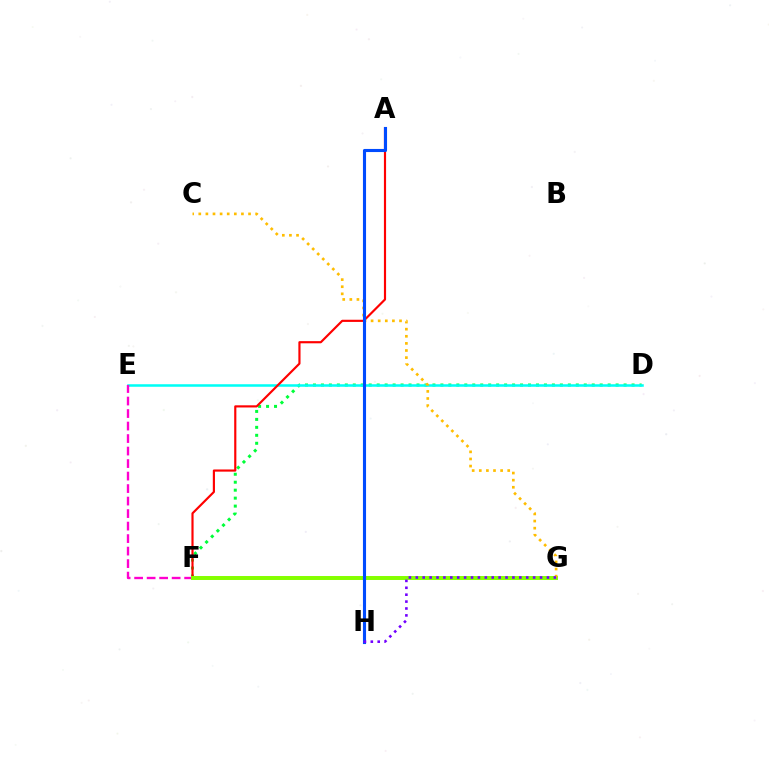{('D', 'F'): [{'color': '#00ff39', 'line_style': 'dotted', 'thickness': 2.16}], ('D', 'E'): [{'color': '#00fff6', 'line_style': 'solid', 'thickness': 1.82}], ('E', 'F'): [{'color': '#ff00cf', 'line_style': 'dashed', 'thickness': 1.7}], ('A', 'F'): [{'color': '#ff0000', 'line_style': 'solid', 'thickness': 1.56}], ('F', 'G'): [{'color': '#84ff00', 'line_style': 'solid', 'thickness': 2.85}], ('C', 'G'): [{'color': '#ffbd00', 'line_style': 'dotted', 'thickness': 1.93}], ('A', 'H'): [{'color': '#004bff', 'line_style': 'solid', 'thickness': 2.23}], ('G', 'H'): [{'color': '#7200ff', 'line_style': 'dotted', 'thickness': 1.88}]}